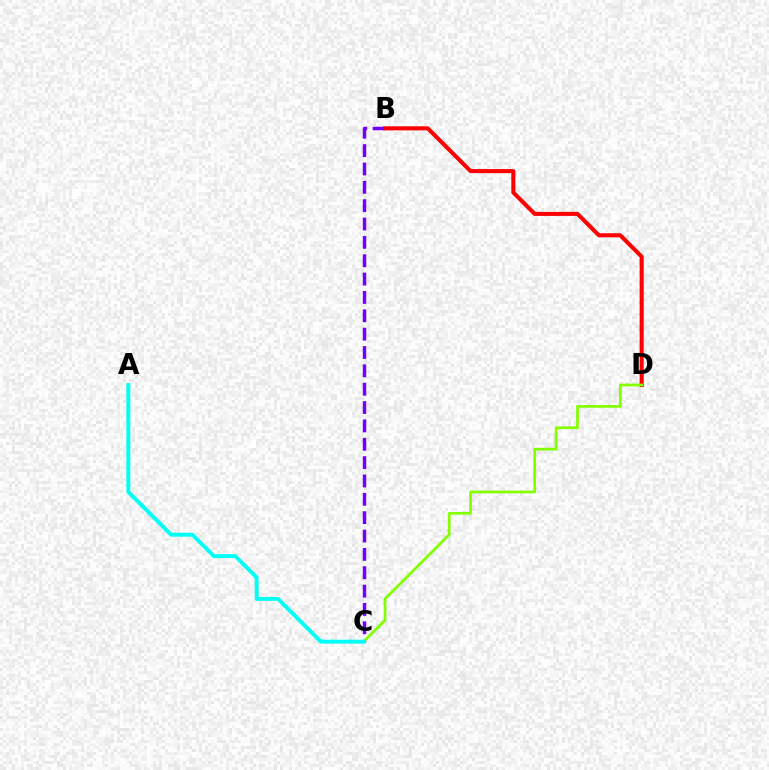{('B', 'C'): [{'color': '#7200ff', 'line_style': 'dashed', 'thickness': 2.49}], ('B', 'D'): [{'color': '#ff0000', 'line_style': 'solid', 'thickness': 2.92}], ('C', 'D'): [{'color': '#84ff00', 'line_style': 'solid', 'thickness': 1.97}], ('A', 'C'): [{'color': '#00fff6', 'line_style': 'solid', 'thickness': 2.82}]}